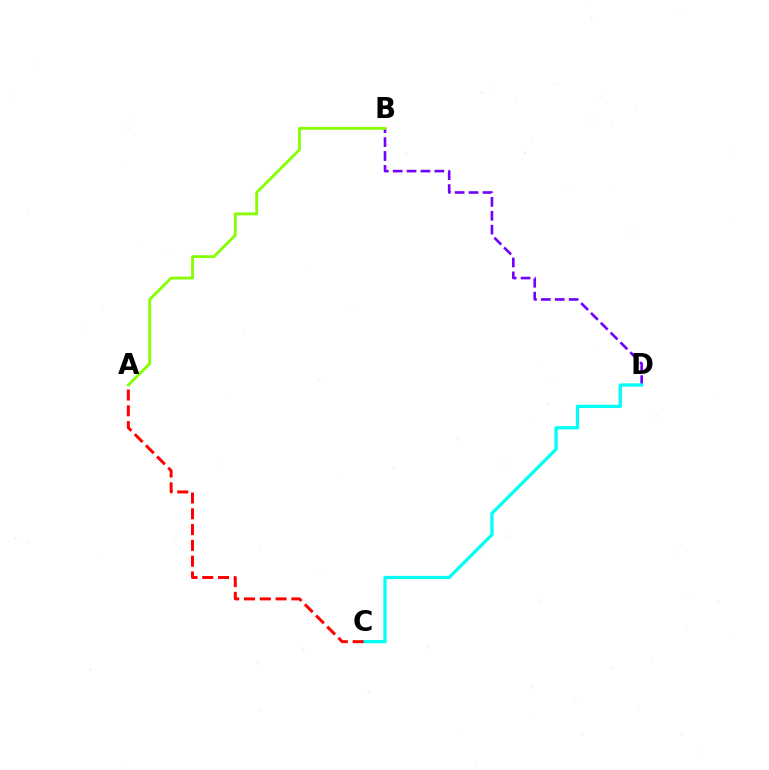{('B', 'D'): [{'color': '#7200ff', 'line_style': 'dashed', 'thickness': 1.89}], ('C', 'D'): [{'color': '#00fff6', 'line_style': 'solid', 'thickness': 2.35}], ('A', 'B'): [{'color': '#84ff00', 'line_style': 'solid', 'thickness': 2.03}], ('A', 'C'): [{'color': '#ff0000', 'line_style': 'dashed', 'thickness': 2.14}]}